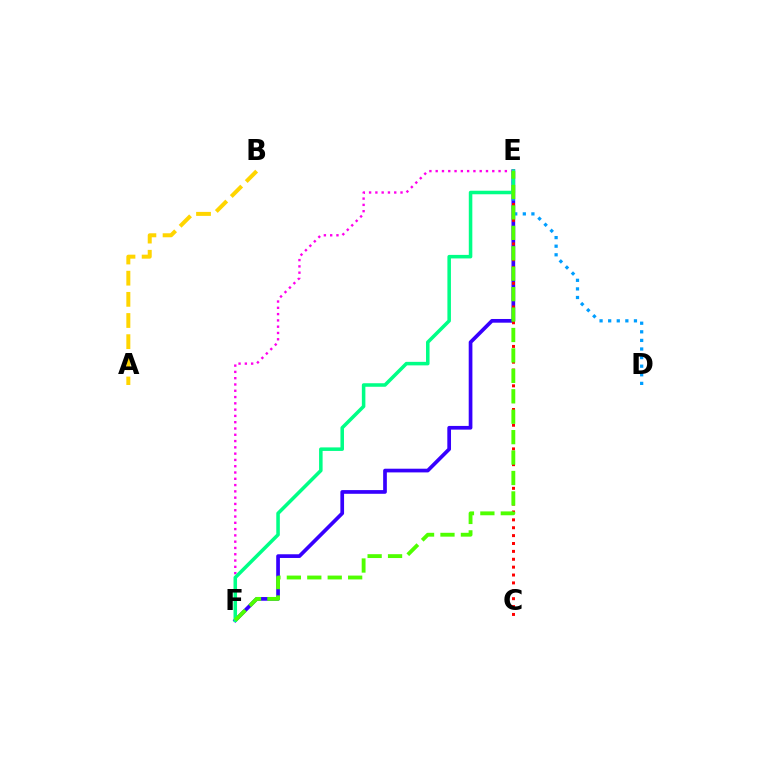{('E', 'F'): [{'color': '#3700ff', 'line_style': 'solid', 'thickness': 2.66}, {'color': '#ff00ed', 'line_style': 'dotted', 'thickness': 1.71}, {'color': '#00ff86', 'line_style': 'solid', 'thickness': 2.54}, {'color': '#4fff00', 'line_style': 'dashed', 'thickness': 2.78}], ('A', 'B'): [{'color': '#ffd500', 'line_style': 'dashed', 'thickness': 2.87}], ('D', 'E'): [{'color': '#009eff', 'line_style': 'dotted', 'thickness': 2.34}], ('C', 'E'): [{'color': '#ff0000', 'line_style': 'dotted', 'thickness': 2.14}]}